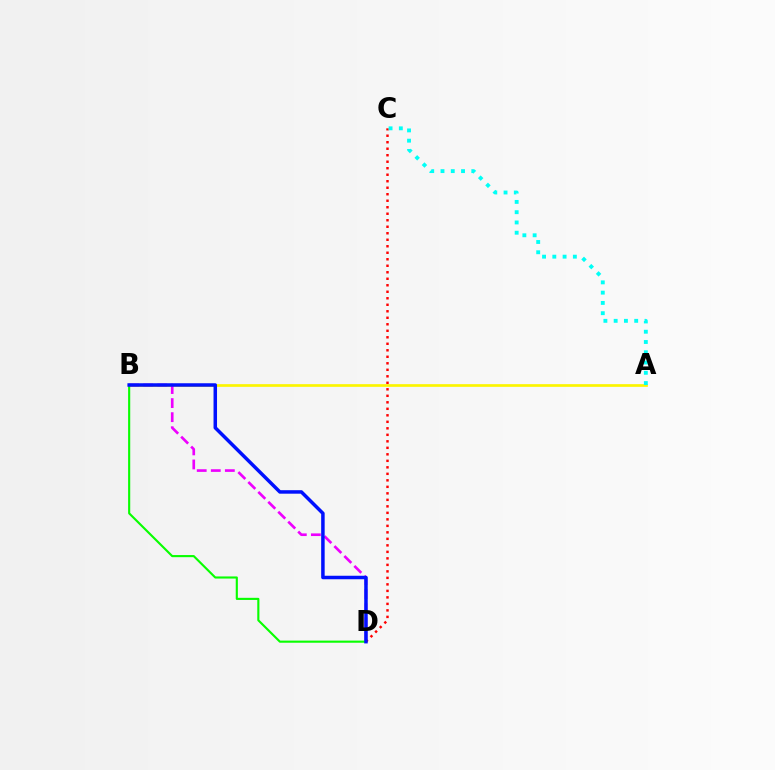{('A', 'B'): [{'color': '#fcf500', 'line_style': 'solid', 'thickness': 1.93}], ('B', 'D'): [{'color': '#ee00ff', 'line_style': 'dashed', 'thickness': 1.91}, {'color': '#08ff00', 'line_style': 'solid', 'thickness': 1.53}, {'color': '#0010ff', 'line_style': 'solid', 'thickness': 2.52}], ('C', 'D'): [{'color': '#ff0000', 'line_style': 'dotted', 'thickness': 1.77}], ('A', 'C'): [{'color': '#00fff6', 'line_style': 'dotted', 'thickness': 2.79}]}